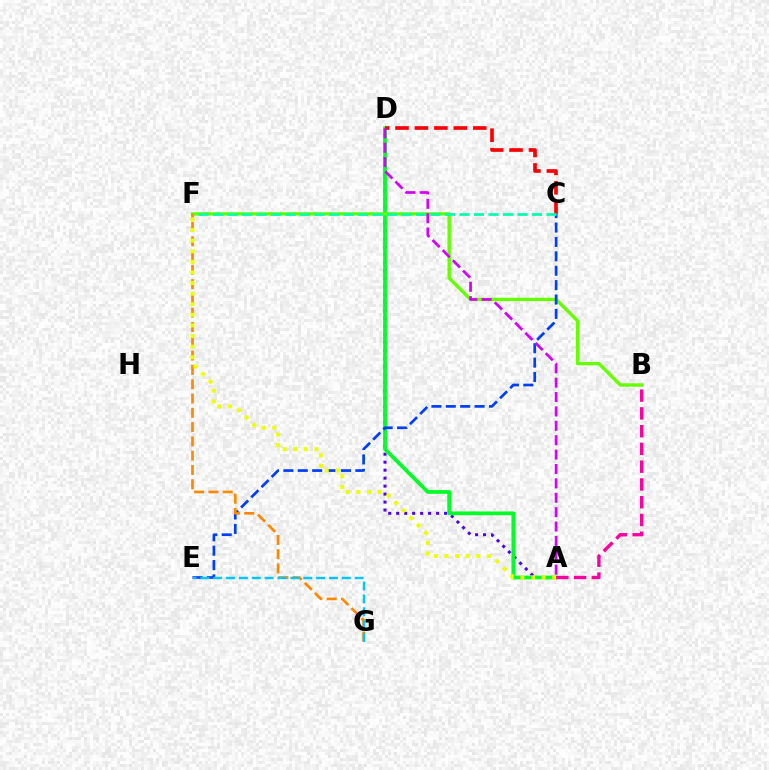{('A', 'D'): [{'color': '#4f00ff', 'line_style': 'dotted', 'thickness': 2.17}, {'color': '#00ff27', 'line_style': 'solid', 'thickness': 2.69}, {'color': '#d600ff', 'line_style': 'dashed', 'thickness': 1.95}], ('B', 'F'): [{'color': '#66ff00', 'line_style': 'solid', 'thickness': 2.44}], ('C', 'E'): [{'color': '#003fff', 'line_style': 'dashed', 'thickness': 1.96}], ('F', 'G'): [{'color': '#ff8800', 'line_style': 'dashed', 'thickness': 1.94}], ('A', 'B'): [{'color': '#ff00a0', 'line_style': 'dashed', 'thickness': 2.41}], ('C', 'D'): [{'color': '#ff0000', 'line_style': 'dashed', 'thickness': 2.64}], ('C', 'F'): [{'color': '#00ffaf', 'line_style': 'dashed', 'thickness': 1.97}], ('E', 'G'): [{'color': '#00c7ff', 'line_style': 'dashed', 'thickness': 1.75}], ('A', 'F'): [{'color': '#eeff00', 'line_style': 'dotted', 'thickness': 2.88}]}